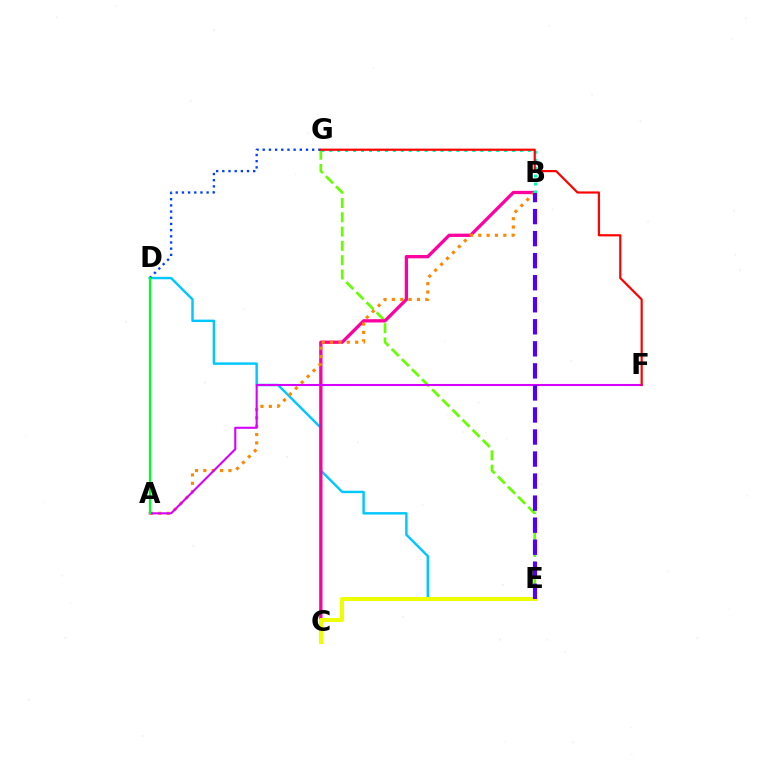{('D', 'E'): [{'color': '#00c7ff', 'line_style': 'solid', 'thickness': 1.75}], ('E', 'G'): [{'color': '#66ff00', 'line_style': 'dashed', 'thickness': 1.94}], ('B', 'C'): [{'color': '#ff00a0', 'line_style': 'solid', 'thickness': 2.37}], ('A', 'B'): [{'color': '#ff8800', 'line_style': 'dotted', 'thickness': 2.27}], ('C', 'E'): [{'color': '#eeff00', 'line_style': 'solid', 'thickness': 2.86}], ('B', 'G'): [{'color': '#00ffaf', 'line_style': 'dotted', 'thickness': 2.16}], ('A', 'F'): [{'color': '#d600ff', 'line_style': 'solid', 'thickness': 1.5}], ('D', 'G'): [{'color': '#003fff', 'line_style': 'dotted', 'thickness': 1.68}], ('A', 'D'): [{'color': '#00ff27', 'line_style': 'solid', 'thickness': 1.59}], ('F', 'G'): [{'color': '#ff0000', 'line_style': 'solid', 'thickness': 1.57}], ('B', 'E'): [{'color': '#4f00ff', 'line_style': 'dashed', 'thickness': 2.99}]}